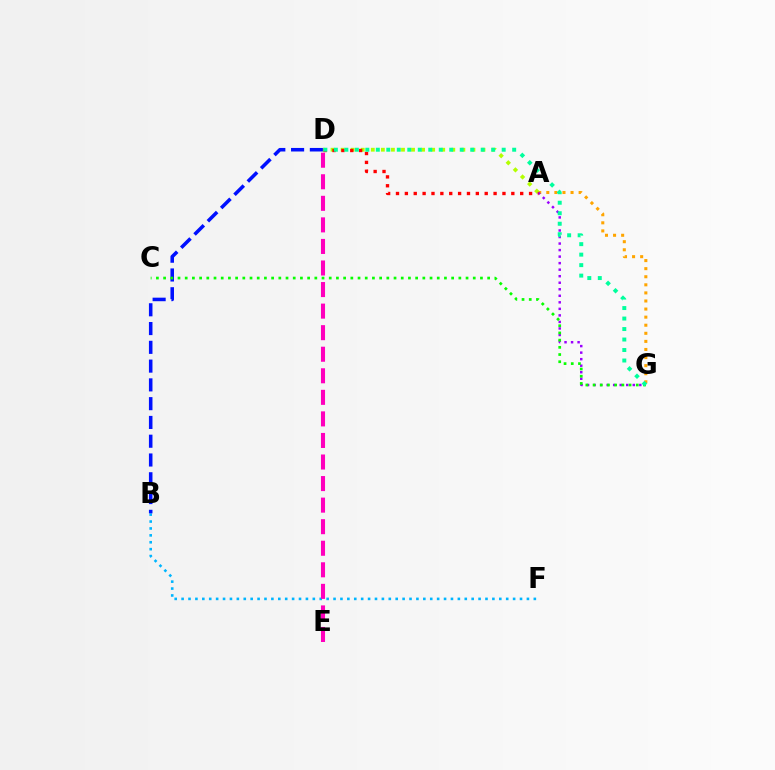{('A', 'G'): [{'color': '#ffa500', 'line_style': 'dotted', 'thickness': 2.2}, {'color': '#9b00ff', 'line_style': 'dotted', 'thickness': 1.77}], ('B', 'F'): [{'color': '#00b5ff', 'line_style': 'dotted', 'thickness': 1.88}], ('A', 'D'): [{'color': '#b3ff00', 'line_style': 'dotted', 'thickness': 2.73}, {'color': '#ff0000', 'line_style': 'dotted', 'thickness': 2.41}], ('B', 'D'): [{'color': '#0010ff', 'line_style': 'dashed', 'thickness': 2.55}], ('D', 'E'): [{'color': '#ff00bd', 'line_style': 'dashed', 'thickness': 2.93}], ('C', 'G'): [{'color': '#08ff00', 'line_style': 'dotted', 'thickness': 1.96}], ('D', 'G'): [{'color': '#00ff9d', 'line_style': 'dotted', 'thickness': 2.85}]}